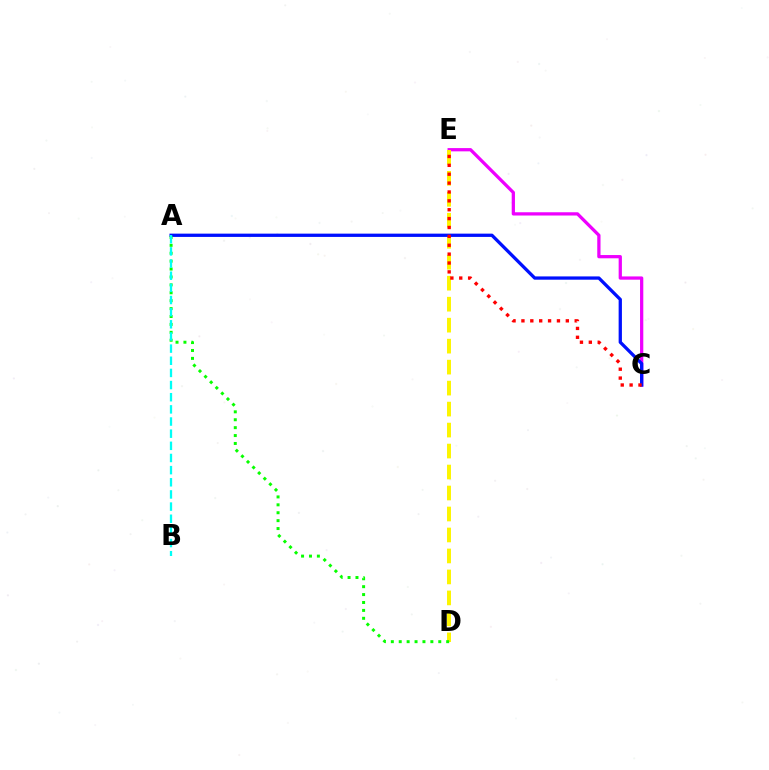{('C', 'E'): [{'color': '#ee00ff', 'line_style': 'solid', 'thickness': 2.35}, {'color': '#ff0000', 'line_style': 'dotted', 'thickness': 2.41}], ('D', 'E'): [{'color': '#fcf500', 'line_style': 'dashed', 'thickness': 2.85}], ('A', 'C'): [{'color': '#0010ff', 'line_style': 'solid', 'thickness': 2.36}], ('A', 'D'): [{'color': '#08ff00', 'line_style': 'dotted', 'thickness': 2.15}], ('A', 'B'): [{'color': '#00fff6', 'line_style': 'dashed', 'thickness': 1.65}]}